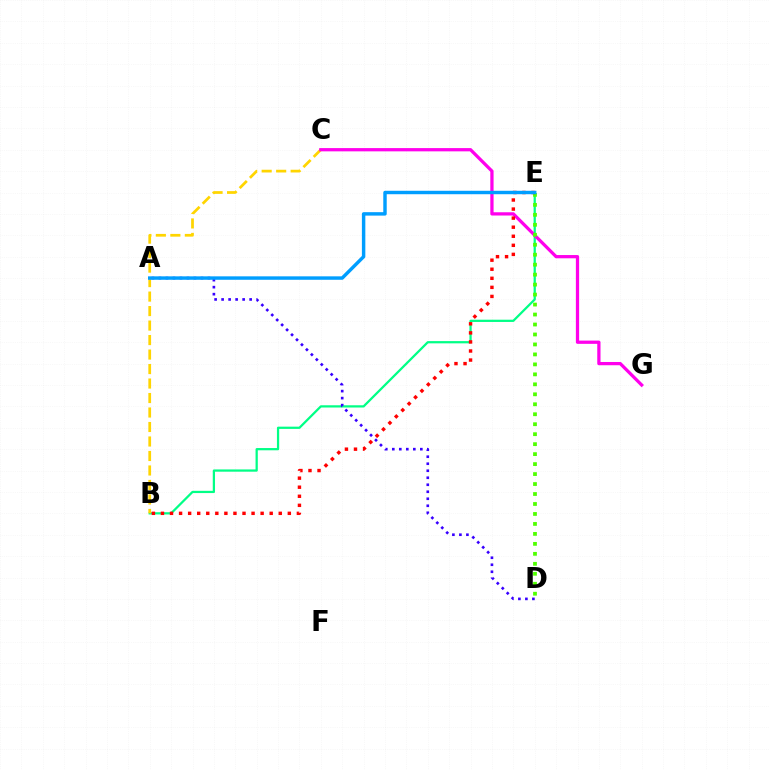{('B', 'E'): [{'color': '#00ff86', 'line_style': 'solid', 'thickness': 1.62}, {'color': '#ff0000', 'line_style': 'dotted', 'thickness': 2.46}], ('B', 'C'): [{'color': '#ffd500', 'line_style': 'dashed', 'thickness': 1.97}], ('A', 'D'): [{'color': '#3700ff', 'line_style': 'dotted', 'thickness': 1.9}], ('C', 'G'): [{'color': '#ff00ed', 'line_style': 'solid', 'thickness': 2.35}], ('D', 'E'): [{'color': '#4fff00', 'line_style': 'dotted', 'thickness': 2.71}], ('A', 'E'): [{'color': '#009eff', 'line_style': 'solid', 'thickness': 2.48}]}